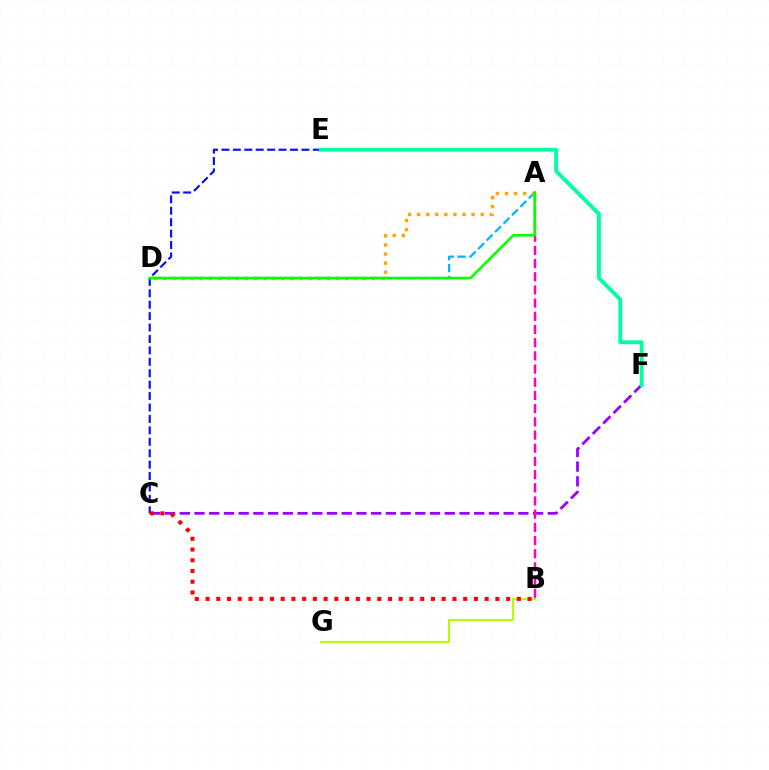{('B', 'G'): [{'color': '#b3ff00', 'line_style': 'solid', 'thickness': 1.56}], ('C', 'E'): [{'color': '#0010ff', 'line_style': 'dashed', 'thickness': 1.55}], ('C', 'F'): [{'color': '#9b00ff', 'line_style': 'dashed', 'thickness': 2.0}], ('A', 'D'): [{'color': '#00b5ff', 'line_style': 'dashed', 'thickness': 1.62}, {'color': '#ffa500', 'line_style': 'dotted', 'thickness': 2.47}, {'color': '#08ff00', 'line_style': 'solid', 'thickness': 1.89}], ('B', 'C'): [{'color': '#ff0000', 'line_style': 'dotted', 'thickness': 2.92}], ('A', 'B'): [{'color': '#ff00bd', 'line_style': 'dashed', 'thickness': 1.79}], ('E', 'F'): [{'color': '#00ff9d', 'line_style': 'solid', 'thickness': 2.77}]}